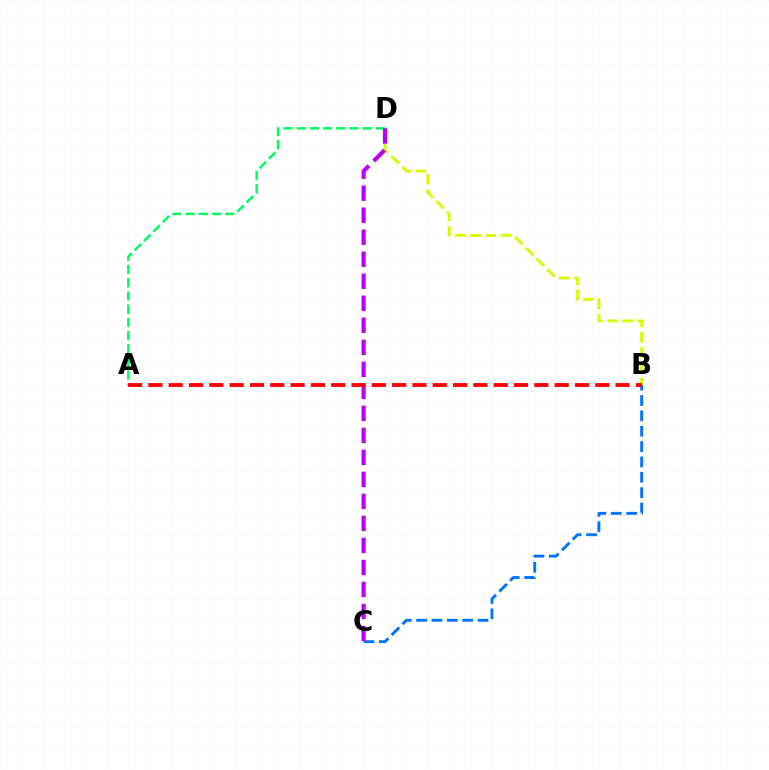{('B', 'D'): [{'color': '#d1ff00', 'line_style': 'dashed', 'thickness': 2.06}], ('A', 'D'): [{'color': '#00ff5c', 'line_style': 'dashed', 'thickness': 1.79}], ('B', 'C'): [{'color': '#0074ff', 'line_style': 'dashed', 'thickness': 2.09}], ('C', 'D'): [{'color': '#b900ff', 'line_style': 'dashed', 'thickness': 2.99}], ('A', 'B'): [{'color': '#ff0000', 'line_style': 'dashed', 'thickness': 2.76}]}